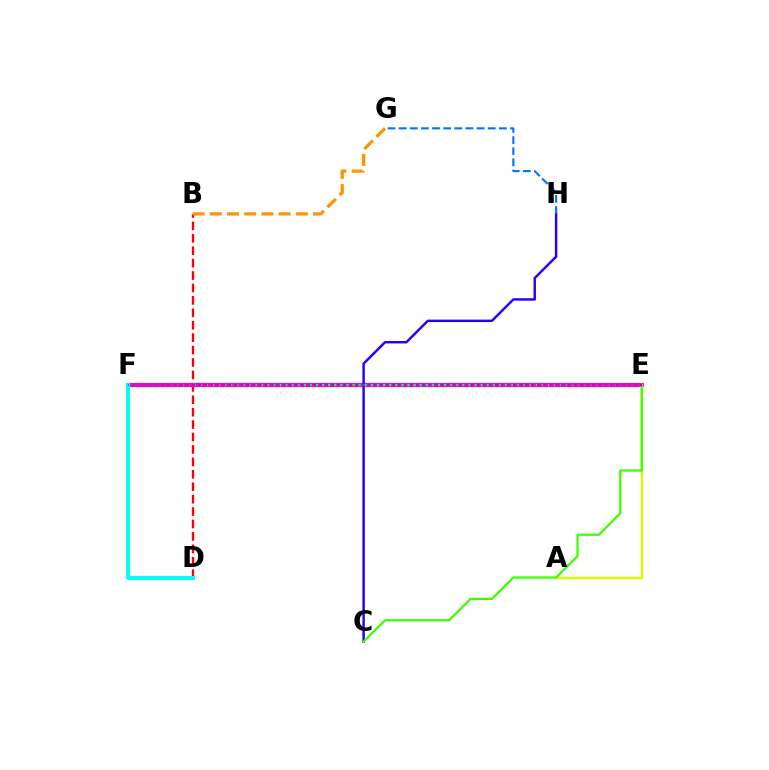{('B', 'D'): [{'color': '#ff0000', 'line_style': 'dashed', 'thickness': 1.69}], ('E', 'F'): [{'color': '#ff00ac', 'line_style': 'solid', 'thickness': 2.98}, {'color': '#00ff5c', 'line_style': 'dotted', 'thickness': 1.66}, {'color': '#b900ff', 'line_style': 'dotted', 'thickness': 1.64}], ('A', 'E'): [{'color': '#d1ff00', 'line_style': 'solid', 'thickness': 1.65}], ('C', 'H'): [{'color': '#2500ff', 'line_style': 'solid', 'thickness': 1.77}], ('B', 'G'): [{'color': '#ff9400', 'line_style': 'dashed', 'thickness': 2.34}], ('D', 'F'): [{'color': '#00fff6', 'line_style': 'solid', 'thickness': 2.85}], ('C', 'E'): [{'color': '#3dff00', 'line_style': 'solid', 'thickness': 1.61}], ('G', 'H'): [{'color': '#0074ff', 'line_style': 'dashed', 'thickness': 1.51}]}